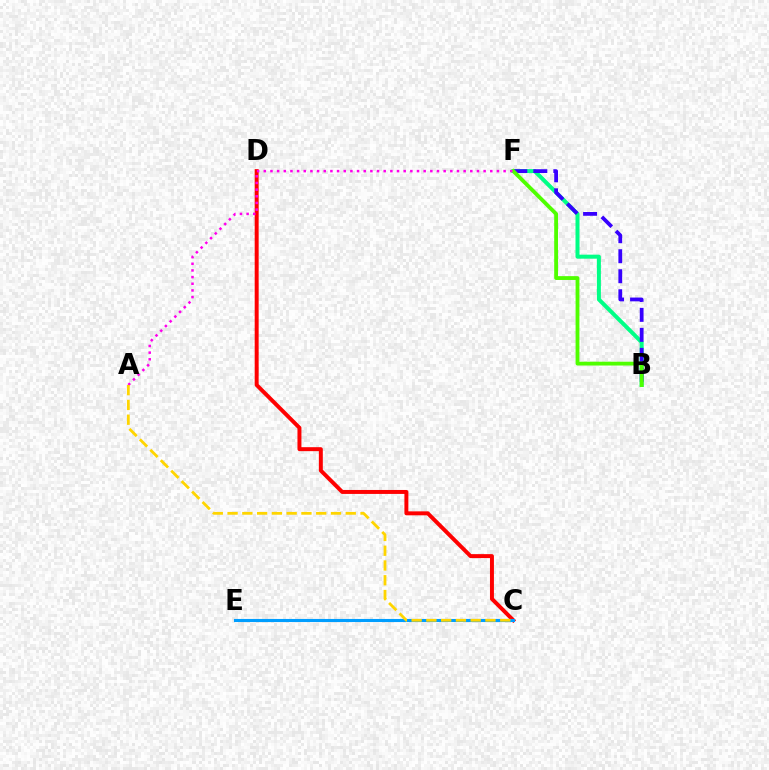{('C', 'D'): [{'color': '#ff0000', 'line_style': 'solid', 'thickness': 2.85}], ('B', 'F'): [{'color': '#00ff86', 'line_style': 'solid', 'thickness': 2.88}, {'color': '#3700ff', 'line_style': 'dashed', 'thickness': 2.72}, {'color': '#4fff00', 'line_style': 'solid', 'thickness': 2.76}], ('C', 'E'): [{'color': '#009eff', 'line_style': 'solid', 'thickness': 2.23}], ('A', 'F'): [{'color': '#ff00ed', 'line_style': 'dotted', 'thickness': 1.81}], ('A', 'C'): [{'color': '#ffd500', 'line_style': 'dashed', 'thickness': 2.01}]}